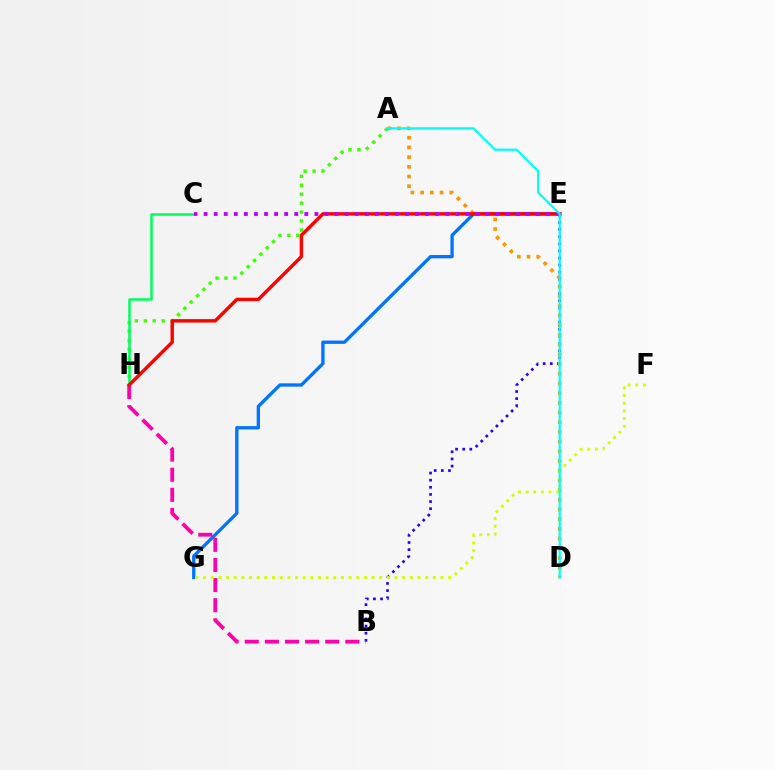{('A', 'H'): [{'color': '#3dff00', 'line_style': 'dotted', 'thickness': 2.43}], ('B', 'E'): [{'color': '#2500ff', 'line_style': 'dotted', 'thickness': 1.94}], ('C', 'H'): [{'color': '#00ff5c', 'line_style': 'solid', 'thickness': 1.81}], ('E', 'G'): [{'color': '#0074ff', 'line_style': 'solid', 'thickness': 2.38}], ('A', 'D'): [{'color': '#ff9400', 'line_style': 'dotted', 'thickness': 2.63}, {'color': '#00fff6', 'line_style': 'solid', 'thickness': 1.62}], ('B', 'H'): [{'color': '#ff00ac', 'line_style': 'dashed', 'thickness': 2.73}], ('E', 'H'): [{'color': '#ff0000', 'line_style': 'solid', 'thickness': 2.47}], ('C', 'E'): [{'color': '#b900ff', 'line_style': 'dotted', 'thickness': 2.74}], ('F', 'G'): [{'color': '#d1ff00', 'line_style': 'dotted', 'thickness': 2.08}]}